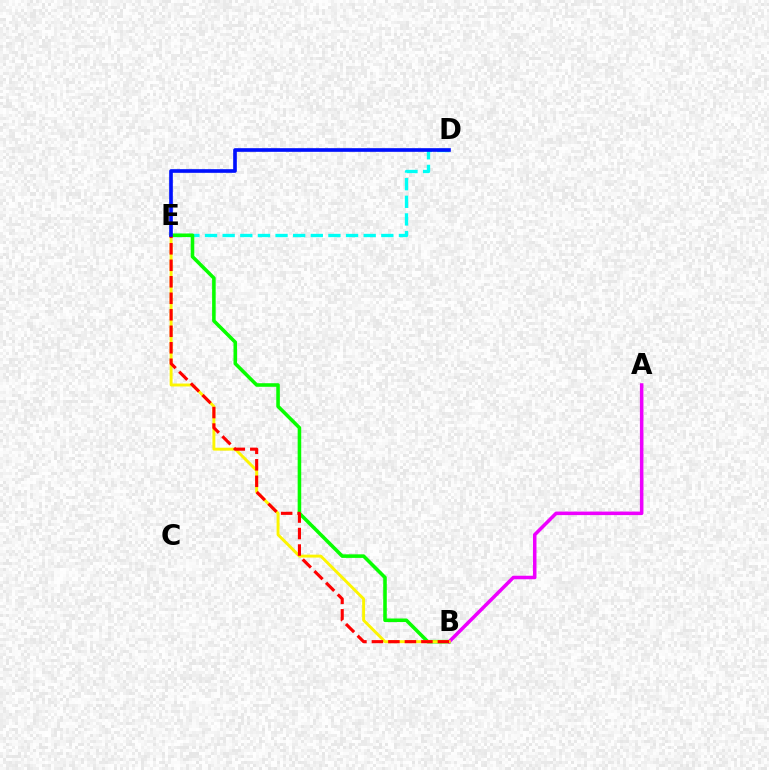{('D', 'E'): [{'color': '#00fff6', 'line_style': 'dashed', 'thickness': 2.39}, {'color': '#0010ff', 'line_style': 'solid', 'thickness': 2.63}], ('B', 'E'): [{'color': '#08ff00', 'line_style': 'solid', 'thickness': 2.56}, {'color': '#fcf500', 'line_style': 'solid', 'thickness': 2.1}, {'color': '#ff0000', 'line_style': 'dashed', 'thickness': 2.24}], ('A', 'B'): [{'color': '#ee00ff', 'line_style': 'solid', 'thickness': 2.54}]}